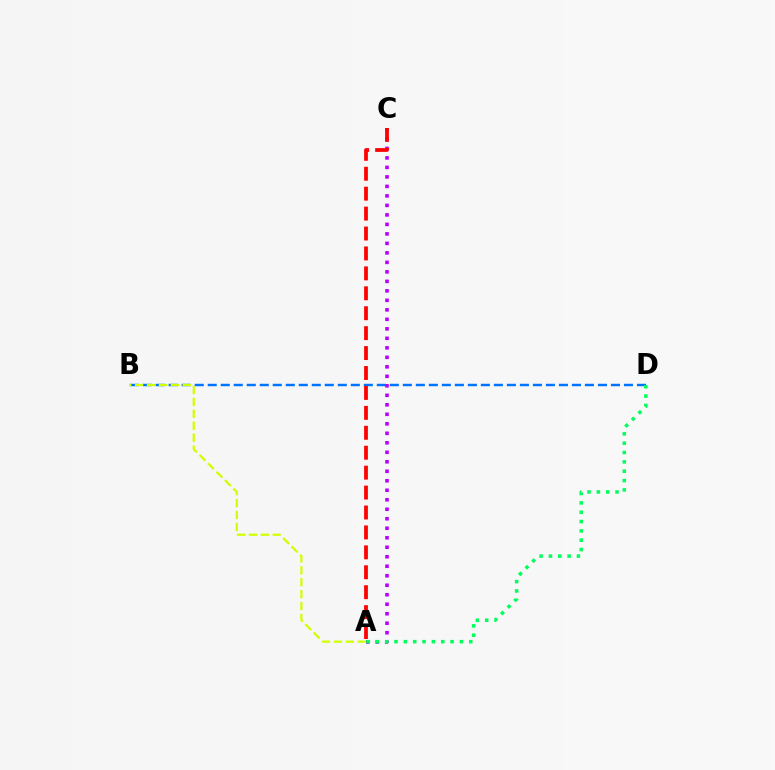{('B', 'D'): [{'color': '#0074ff', 'line_style': 'dashed', 'thickness': 1.77}], ('A', 'C'): [{'color': '#b900ff', 'line_style': 'dotted', 'thickness': 2.58}, {'color': '#ff0000', 'line_style': 'dashed', 'thickness': 2.71}], ('A', 'D'): [{'color': '#00ff5c', 'line_style': 'dotted', 'thickness': 2.54}], ('A', 'B'): [{'color': '#d1ff00', 'line_style': 'dashed', 'thickness': 1.62}]}